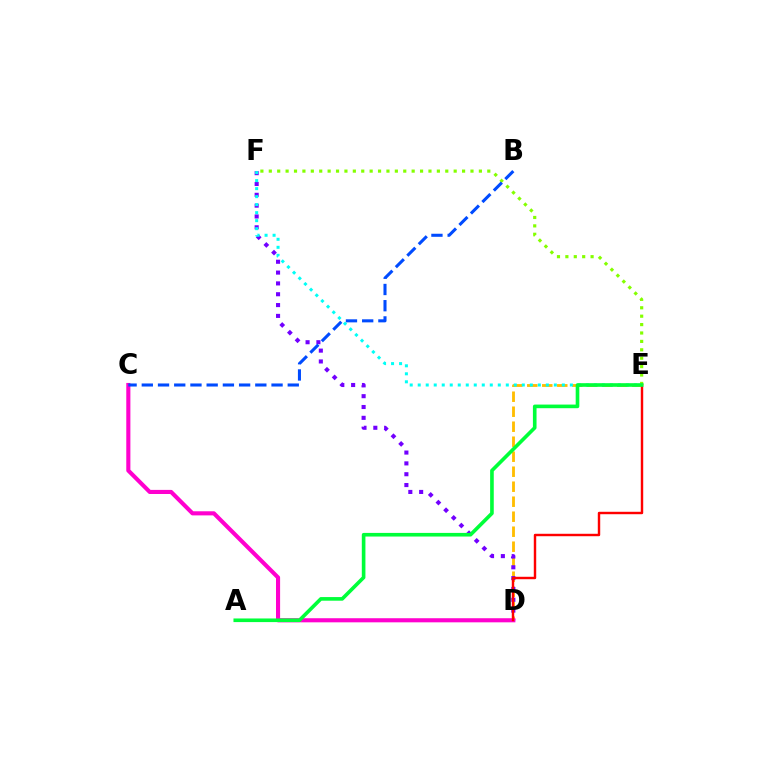{('D', 'E'): [{'color': '#ffbd00', 'line_style': 'dashed', 'thickness': 2.04}, {'color': '#ff0000', 'line_style': 'solid', 'thickness': 1.75}], ('D', 'F'): [{'color': '#7200ff', 'line_style': 'dotted', 'thickness': 2.94}], ('C', 'D'): [{'color': '#ff00cf', 'line_style': 'solid', 'thickness': 2.95}], ('E', 'F'): [{'color': '#00fff6', 'line_style': 'dotted', 'thickness': 2.18}, {'color': '#84ff00', 'line_style': 'dotted', 'thickness': 2.28}], ('A', 'E'): [{'color': '#00ff39', 'line_style': 'solid', 'thickness': 2.61}], ('B', 'C'): [{'color': '#004bff', 'line_style': 'dashed', 'thickness': 2.2}]}